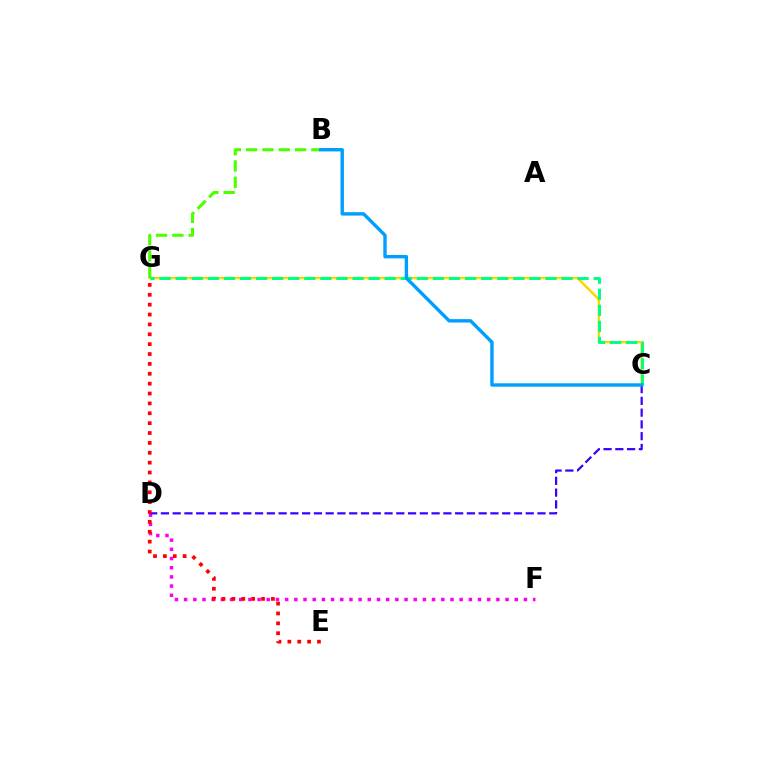{('C', 'G'): [{'color': '#ffd500', 'line_style': 'solid', 'thickness': 1.79}, {'color': '#00ff86', 'line_style': 'dashed', 'thickness': 2.18}], ('B', 'G'): [{'color': '#4fff00', 'line_style': 'dashed', 'thickness': 2.22}], ('D', 'F'): [{'color': '#ff00ed', 'line_style': 'dotted', 'thickness': 2.5}], ('C', 'D'): [{'color': '#3700ff', 'line_style': 'dashed', 'thickness': 1.6}], ('E', 'G'): [{'color': '#ff0000', 'line_style': 'dotted', 'thickness': 2.68}], ('B', 'C'): [{'color': '#009eff', 'line_style': 'solid', 'thickness': 2.44}]}